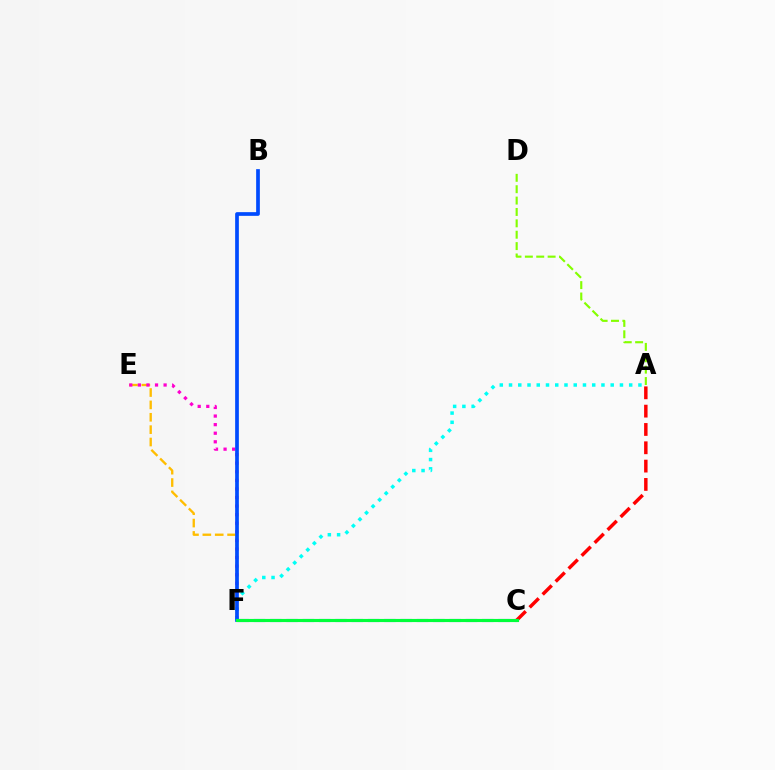{('C', 'F'): [{'color': '#7200ff', 'line_style': 'dashed', 'thickness': 2.21}, {'color': '#00ff39', 'line_style': 'solid', 'thickness': 2.25}], ('E', 'F'): [{'color': '#ffbd00', 'line_style': 'dashed', 'thickness': 1.68}, {'color': '#ff00cf', 'line_style': 'dotted', 'thickness': 2.33}], ('A', 'C'): [{'color': '#ff0000', 'line_style': 'dashed', 'thickness': 2.49}], ('A', 'F'): [{'color': '#00fff6', 'line_style': 'dotted', 'thickness': 2.51}], ('A', 'D'): [{'color': '#84ff00', 'line_style': 'dashed', 'thickness': 1.55}], ('B', 'F'): [{'color': '#004bff', 'line_style': 'solid', 'thickness': 2.67}]}